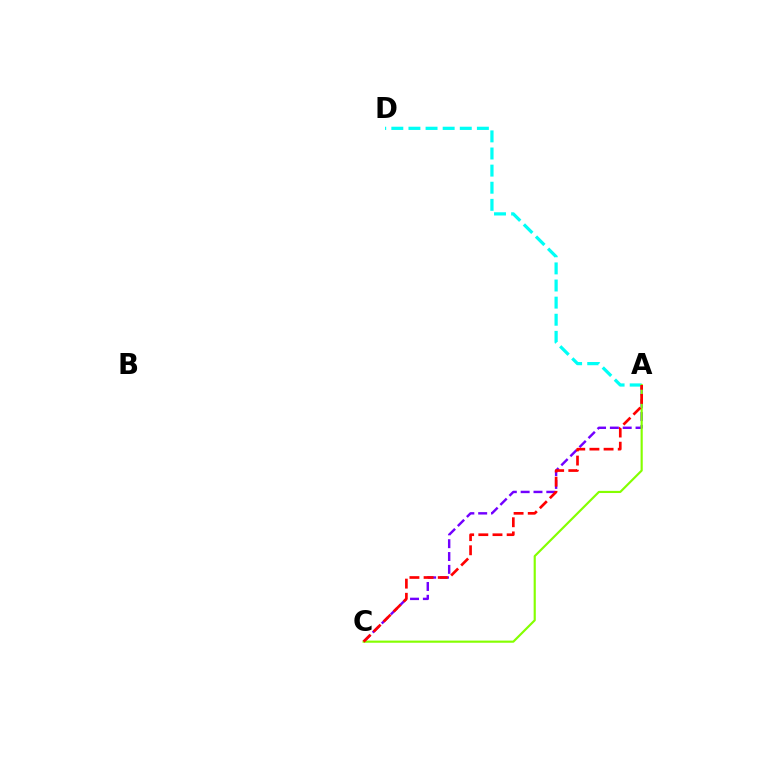{('A', 'C'): [{'color': '#7200ff', 'line_style': 'dashed', 'thickness': 1.74}, {'color': '#84ff00', 'line_style': 'solid', 'thickness': 1.55}, {'color': '#ff0000', 'line_style': 'dashed', 'thickness': 1.92}], ('A', 'D'): [{'color': '#00fff6', 'line_style': 'dashed', 'thickness': 2.32}]}